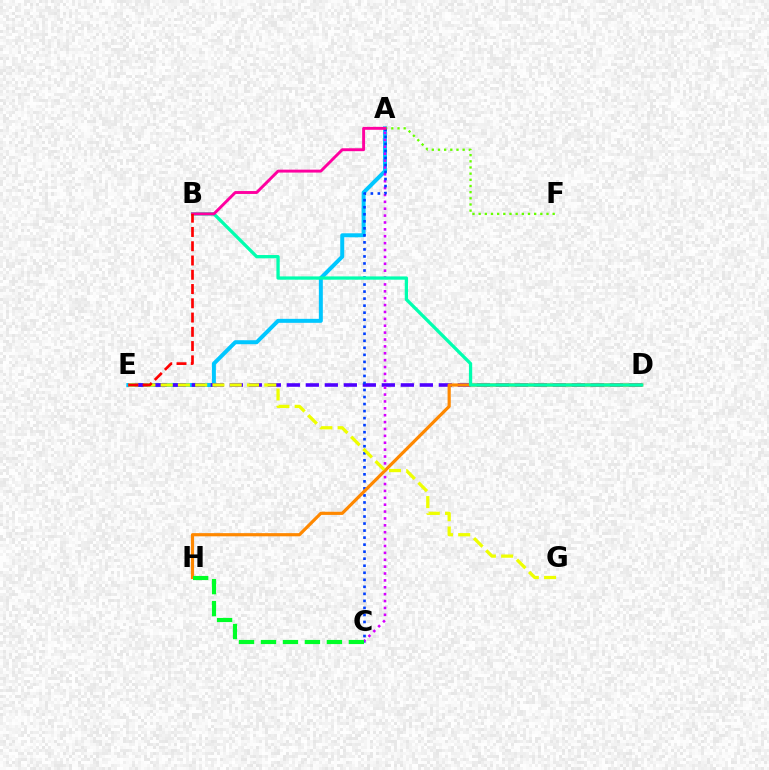{('A', 'E'): [{'color': '#00c7ff', 'line_style': 'solid', 'thickness': 2.87}], ('A', 'F'): [{'color': '#66ff00', 'line_style': 'dotted', 'thickness': 1.68}], ('D', 'E'): [{'color': '#4f00ff', 'line_style': 'dashed', 'thickness': 2.58}], ('A', 'C'): [{'color': '#d600ff', 'line_style': 'dotted', 'thickness': 1.87}, {'color': '#003fff', 'line_style': 'dotted', 'thickness': 1.91}], ('D', 'H'): [{'color': '#ff8800', 'line_style': 'solid', 'thickness': 2.29}], ('E', 'G'): [{'color': '#eeff00', 'line_style': 'dashed', 'thickness': 2.35}], ('B', 'D'): [{'color': '#00ffaf', 'line_style': 'solid', 'thickness': 2.36}], ('A', 'B'): [{'color': '#ff00a0', 'line_style': 'solid', 'thickness': 2.1}], ('C', 'H'): [{'color': '#00ff27', 'line_style': 'dashed', 'thickness': 2.98}], ('B', 'E'): [{'color': '#ff0000', 'line_style': 'dashed', 'thickness': 1.94}]}